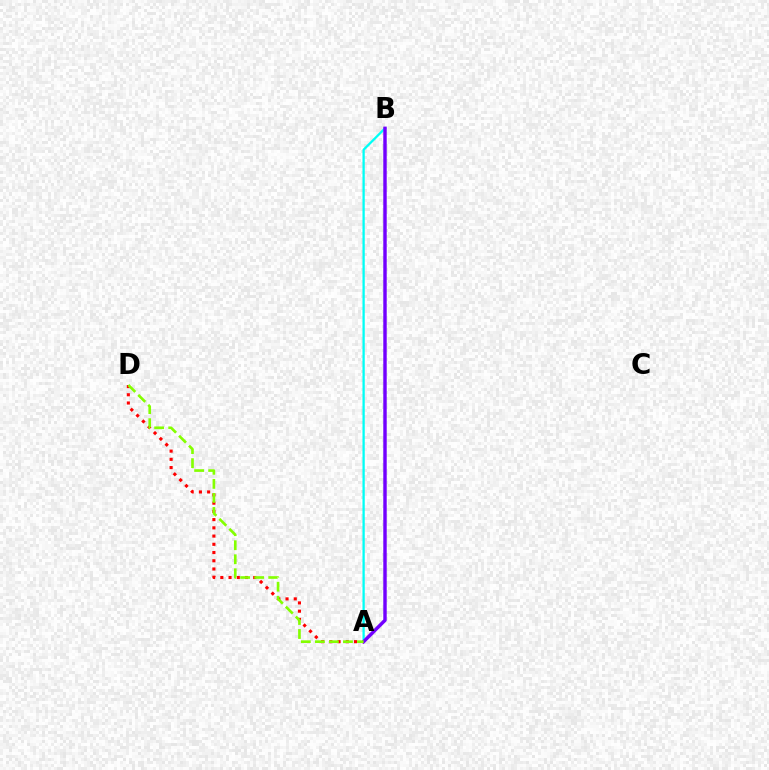{('A', 'D'): [{'color': '#ff0000', 'line_style': 'dotted', 'thickness': 2.24}, {'color': '#84ff00', 'line_style': 'dashed', 'thickness': 1.91}], ('A', 'B'): [{'color': '#00fff6', 'line_style': 'solid', 'thickness': 1.64}, {'color': '#7200ff', 'line_style': 'solid', 'thickness': 2.47}]}